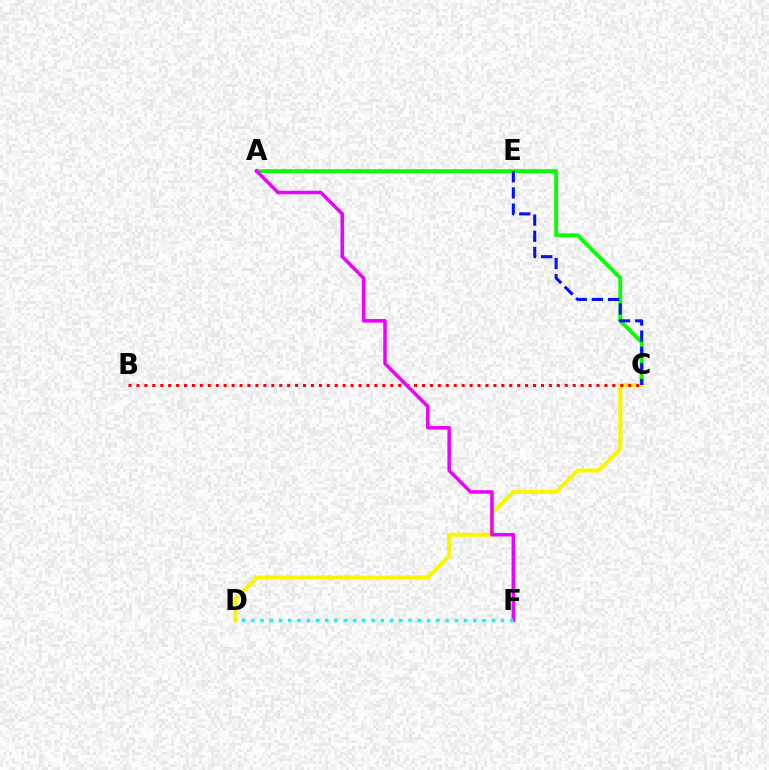{('A', 'C'): [{'color': '#08ff00', 'line_style': 'solid', 'thickness': 2.75}], ('C', 'D'): [{'color': '#fcf500', 'line_style': 'solid', 'thickness': 2.92}], ('B', 'C'): [{'color': '#ff0000', 'line_style': 'dotted', 'thickness': 2.16}], ('A', 'F'): [{'color': '#ee00ff', 'line_style': 'solid', 'thickness': 2.53}], ('C', 'E'): [{'color': '#0010ff', 'line_style': 'dashed', 'thickness': 2.2}], ('D', 'F'): [{'color': '#00fff6', 'line_style': 'dotted', 'thickness': 2.51}]}